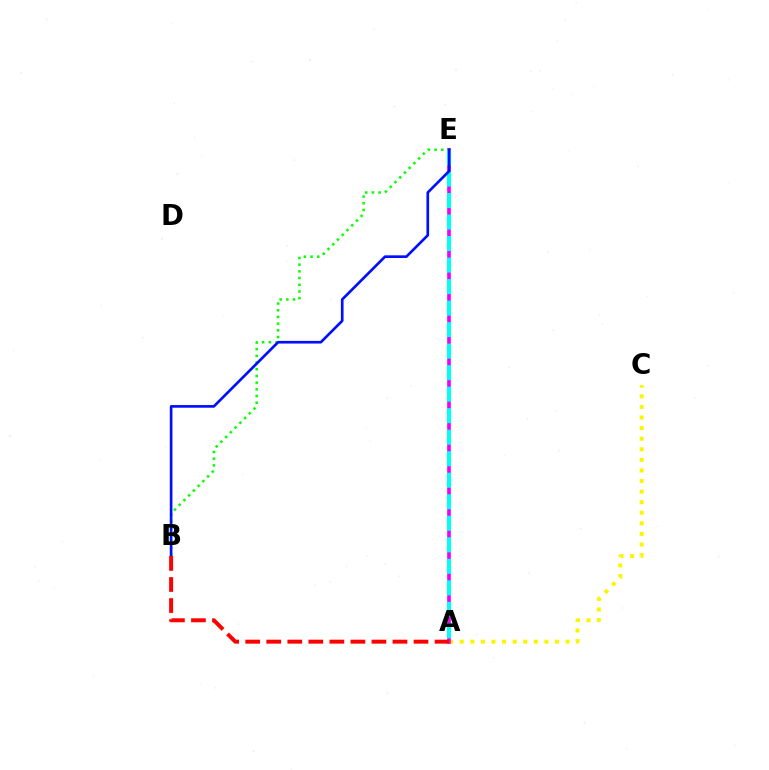{('A', 'C'): [{'color': '#fcf500', 'line_style': 'dotted', 'thickness': 2.87}], ('A', 'E'): [{'color': '#ee00ff', 'line_style': 'solid', 'thickness': 2.62}, {'color': '#00fff6', 'line_style': 'dashed', 'thickness': 2.92}], ('B', 'E'): [{'color': '#08ff00', 'line_style': 'dotted', 'thickness': 1.82}, {'color': '#0010ff', 'line_style': 'solid', 'thickness': 1.92}], ('A', 'B'): [{'color': '#ff0000', 'line_style': 'dashed', 'thickness': 2.86}]}